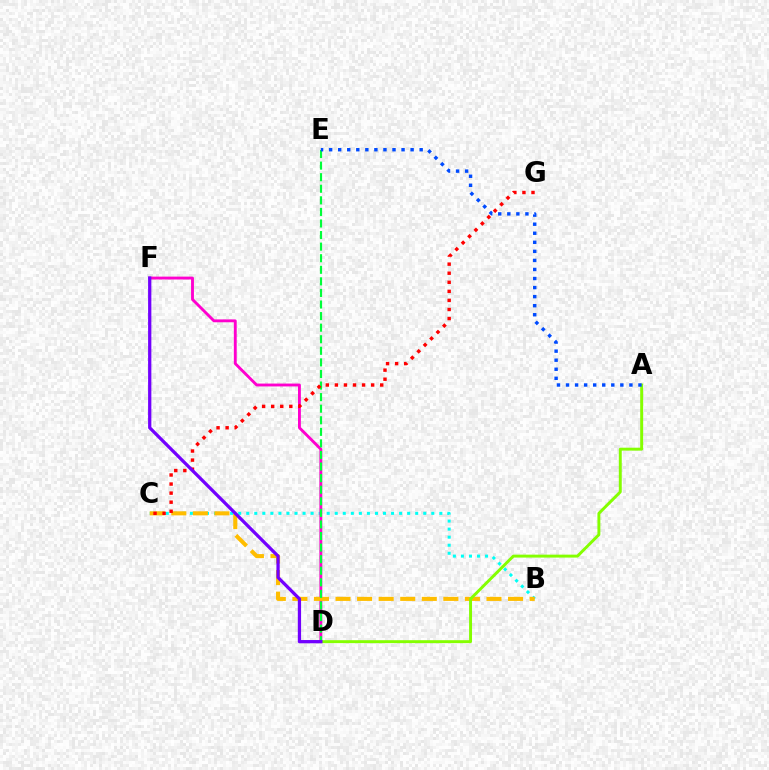{('B', 'C'): [{'color': '#00fff6', 'line_style': 'dotted', 'thickness': 2.19}, {'color': '#ffbd00', 'line_style': 'dashed', 'thickness': 2.93}], ('D', 'F'): [{'color': '#ff00cf', 'line_style': 'solid', 'thickness': 2.07}, {'color': '#7200ff', 'line_style': 'solid', 'thickness': 2.34}], ('A', 'D'): [{'color': '#84ff00', 'line_style': 'solid', 'thickness': 2.11}], ('D', 'E'): [{'color': '#00ff39', 'line_style': 'dashed', 'thickness': 1.57}], ('A', 'E'): [{'color': '#004bff', 'line_style': 'dotted', 'thickness': 2.46}], ('C', 'G'): [{'color': '#ff0000', 'line_style': 'dotted', 'thickness': 2.46}]}